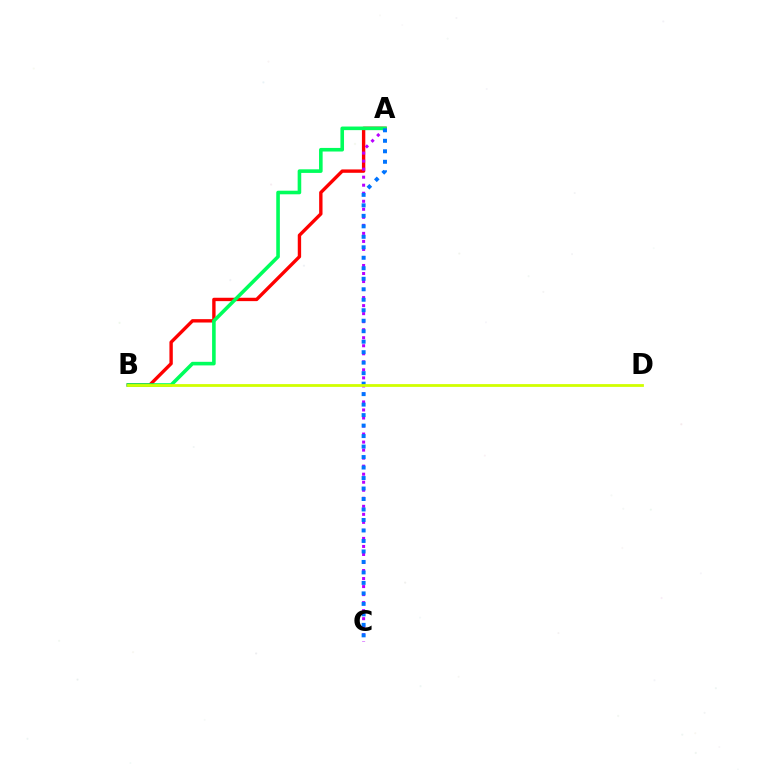{('A', 'B'): [{'color': '#ff0000', 'line_style': 'solid', 'thickness': 2.43}, {'color': '#00ff5c', 'line_style': 'solid', 'thickness': 2.59}], ('A', 'C'): [{'color': '#b900ff', 'line_style': 'dotted', 'thickness': 2.18}, {'color': '#0074ff', 'line_style': 'dotted', 'thickness': 2.85}], ('B', 'D'): [{'color': '#d1ff00', 'line_style': 'solid', 'thickness': 2.01}]}